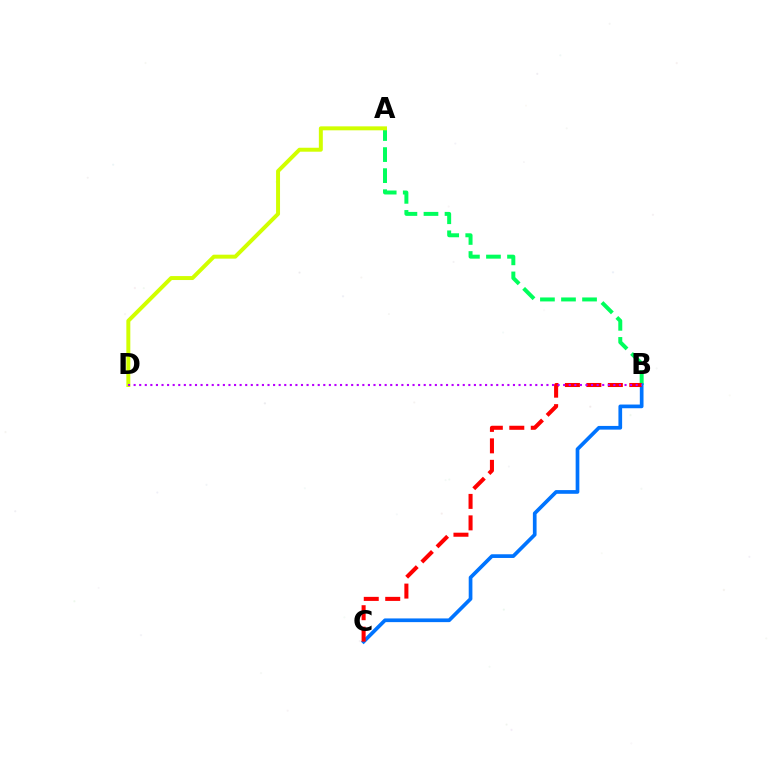{('A', 'B'): [{'color': '#00ff5c', 'line_style': 'dashed', 'thickness': 2.86}], ('B', 'C'): [{'color': '#0074ff', 'line_style': 'solid', 'thickness': 2.66}, {'color': '#ff0000', 'line_style': 'dashed', 'thickness': 2.92}], ('A', 'D'): [{'color': '#d1ff00', 'line_style': 'solid', 'thickness': 2.85}], ('B', 'D'): [{'color': '#b900ff', 'line_style': 'dotted', 'thickness': 1.52}]}